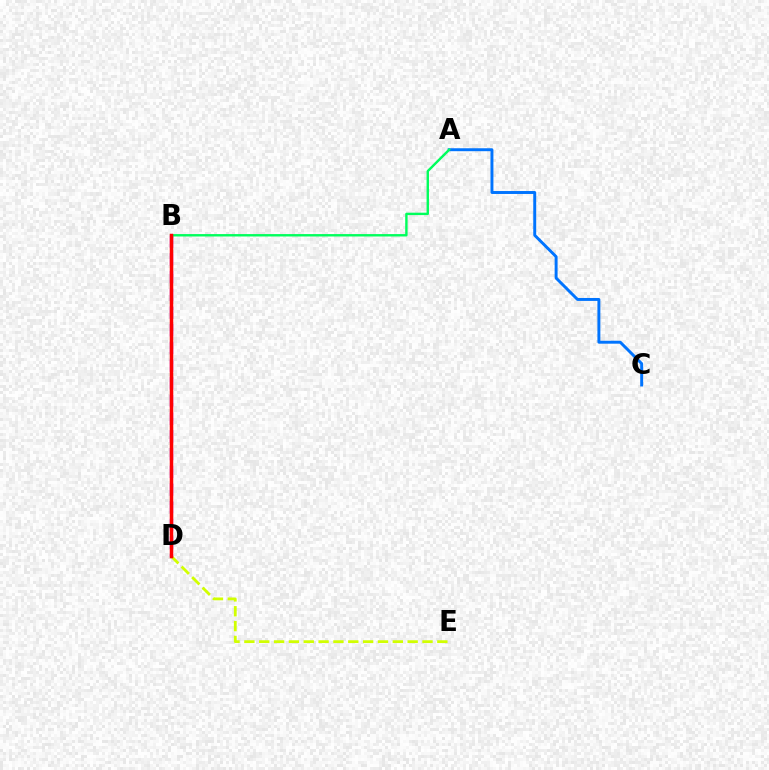{('B', 'D'): [{'color': '#b900ff', 'line_style': 'dashed', 'thickness': 2.41}, {'color': '#ff0000', 'line_style': 'solid', 'thickness': 2.52}], ('D', 'E'): [{'color': '#d1ff00', 'line_style': 'dashed', 'thickness': 2.02}], ('A', 'C'): [{'color': '#0074ff', 'line_style': 'solid', 'thickness': 2.12}], ('A', 'B'): [{'color': '#00ff5c', 'line_style': 'solid', 'thickness': 1.73}]}